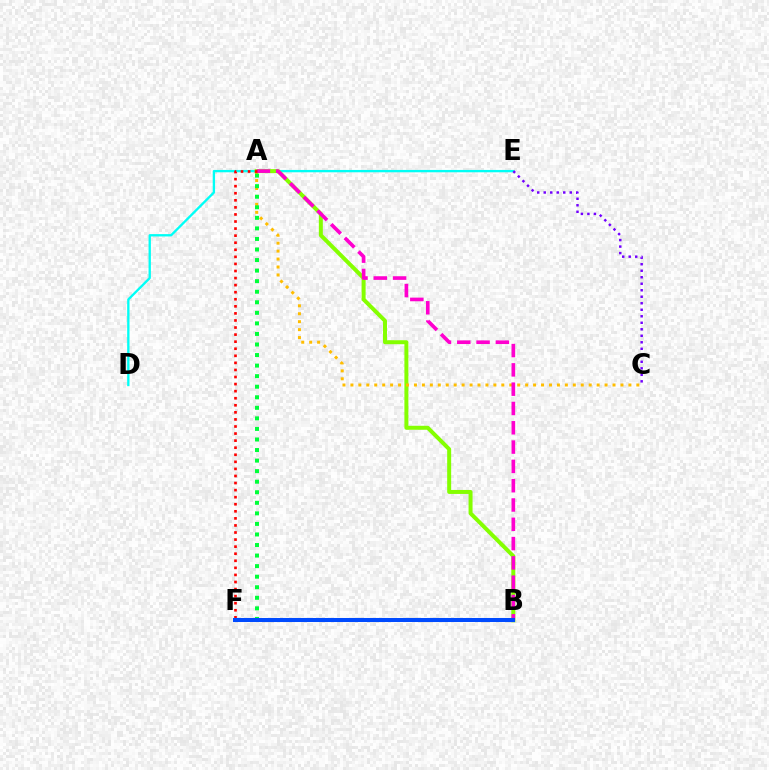{('D', 'E'): [{'color': '#00fff6', 'line_style': 'solid', 'thickness': 1.68}], ('A', 'B'): [{'color': '#84ff00', 'line_style': 'solid', 'thickness': 2.87}, {'color': '#ff00cf', 'line_style': 'dashed', 'thickness': 2.62}], ('A', 'C'): [{'color': '#ffbd00', 'line_style': 'dotted', 'thickness': 2.16}], ('A', 'F'): [{'color': '#00ff39', 'line_style': 'dotted', 'thickness': 2.87}, {'color': '#ff0000', 'line_style': 'dotted', 'thickness': 1.92}], ('B', 'F'): [{'color': '#004bff', 'line_style': 'solid', 'thickness': 2.91}], ('C', 'E'): [{'color': '#7200ff', 'line_style': 'dotted', 'thickness': 1.77}]}